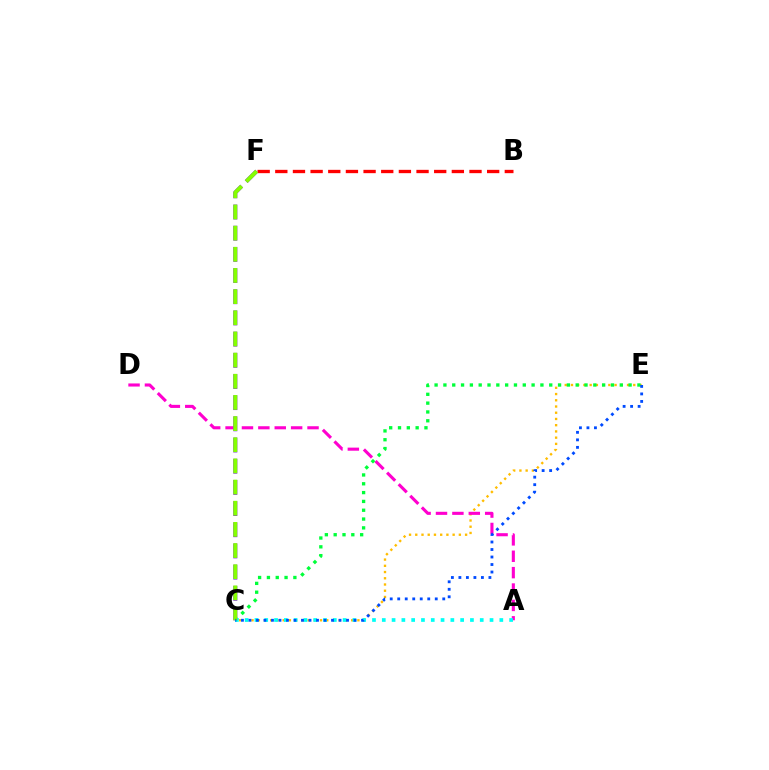{('C', 'E'): [{'color': '#ffbd00', 'line_style': 'dotted', 'thickness': 1.69}, {'color': '#00ff39', 'line_style': 'dotted', 'thickness': 2.4}, {'color': '#004bff', 'line_style': 'dotted', 'thickness': 2.04}], ('A', 'D'): [{'color': '#ff00cf', 'line_style': 'dashed', 'thickness': 2.23}], ('C', 'F'): [{'color': '#7200ff', 'line_style': 'dashed', 'thickness': 2.88}, {'color': '#84ff00', 'line_style': 'dashed', 'thickness': 2.87}], ('A', 'C'): [{'color': '#00fff6', 'line_style': 'dotted', 'thickness': 2.66}], ('B', 'F'): [{'color': '#ff0000', 'line_style': 'dashed', 'thickness': 2.4}]}